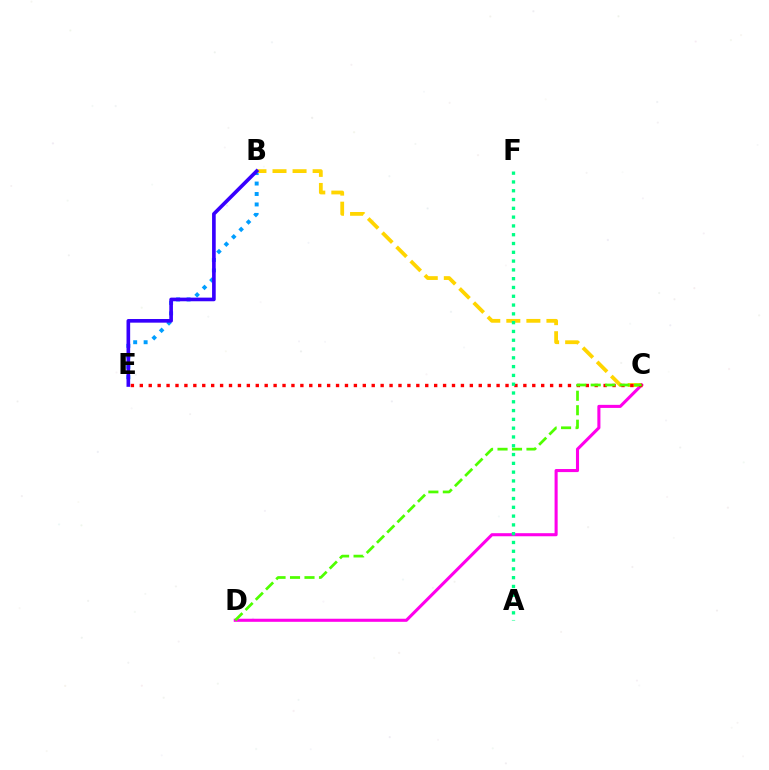{('B', 'E'): [{'color': '#009eff', 'line_style': 'dotted', 'thickness': 2.84}, {'color': '#3700ff', 'line_style': 'solid', 'thickness': 2.62}], ('B', 'C'): [{'color': '#ffd500', 'line_style': 'dashed', 'thickness': 2.72}], ('C', 'D'): [{'color': '#ff00ed', 'line_style': 'solid', 'thickness': 2.21}, {'color': '#4fff00', 'line_style': 'dashed', 'thickness': 1.97}], ('C', 'E'): [{'color': '#ff0000', 'line_style': 'dotted', 'thickness': 2.42}], ('A', 'F'): [{'color': '#00ff86', 'line_style': 'dotted', 'thickness': 2.39}]}